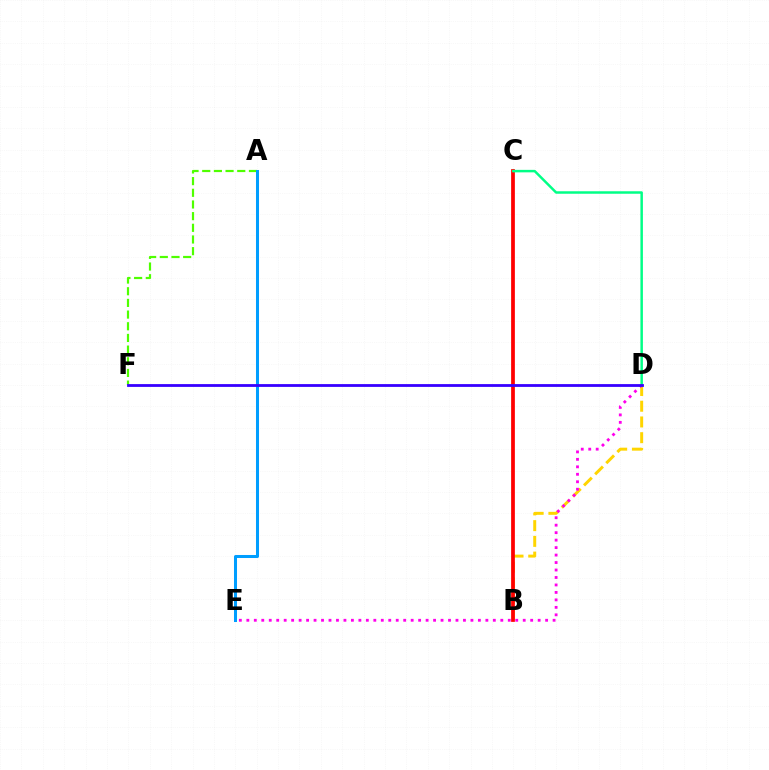{('B', 'D'): [{'color': '#ffd500', 'line_style': 'dashed', 'thickness': 2.14}], ('D', 'E'): [{'color': '#ff00ed', 'line_style': 'dotted', 'thickness': 2.03}], ('A', 'F'): [{'color': '#4fff00', 'line_style': 'dashed', 'thickness': 1.59}], ('B', 'C'): [{'color': '#ff0000', 'line_style': 'solid', 'thickness': 2.7}], ('A', 'E'): [{'color': '#009eff', 'line_style': 'solid', 'thickness': 2.18}], ('C', 'D'): [{'color': '#00ff86', 'line_style': 'solid', 'thickness': 1.79}], ('D', 'F'): [{'color': '#3700ff', 'line_style': 'solid', 'thickness': 2.01}]}